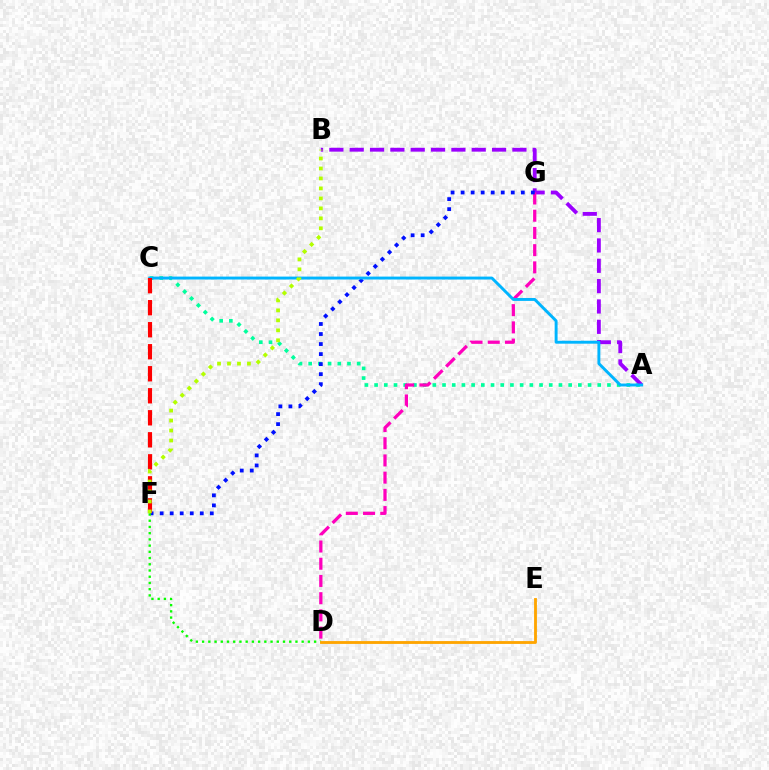{('A', 'C'): [{'color': '#00ff9d', 'line_style': 'dotted', 'thickness': 2.64}, {'color': '#00b5ff', 'line_style': 'solid', 'thickness': 2.11}], ('A', 'B'): [{'color': '#9b00ff', 'line_style': 'dashed', 'thickness': 2.76}], ('D', 'G'): [{'color': '#ff00bd', 'line_style': 'dashed', 'thickness': 2.34}], ('F', 'G'): [{'color': '#0010ff', 'line_style': 'dotted', 'thickness': 2.73}], ('D', 'F'): [{'color': '#08ff00', 'line_style': 'dotted', 'thickness': 1.69}], ('C', 'F'): [{'color': '#ff0000', 'line_style': 'dashed', 'thickness': 2.99}], ('B', 'F'): [{'color': '#b3ff00', 'line_style': 'dotted', 'thickness': 2.71}], ('D', 'E'): [{'color': '#ffa500', 'line_style': 'solid', 'thickness': 2.04}]}